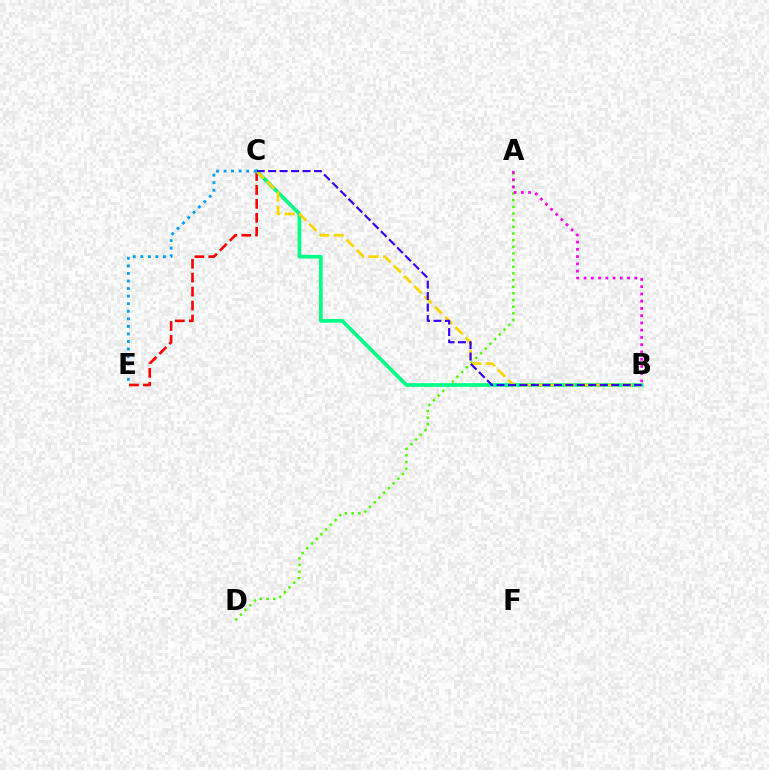{('C', 'E'): [{'color': '#ff0000', 'line_style': 'dashed', 'thickness': 1.89}, {'color': '#009eff', 'line_style': 'dotted', 'thickness': 2.05}], ('A', 'D'): [{'color': '#4fff00', 'line_style': 'dotted', 'thickness': 1.81}], ('B', 'C'): [{'color': '#00ff86', 'line_style': 'solid', 'thickness': 2.65}, {'color': '#ffd500', 'line_style': 'dashed', 'thickness': 1.97}, {'color': '#3700ff', 'line_style': 'dashed', 'thickness': 1.56}], ('A', 'B'): [{'color': '#ff00ed', 'line_style': 'dotted', 'thickness': 1.97}]}